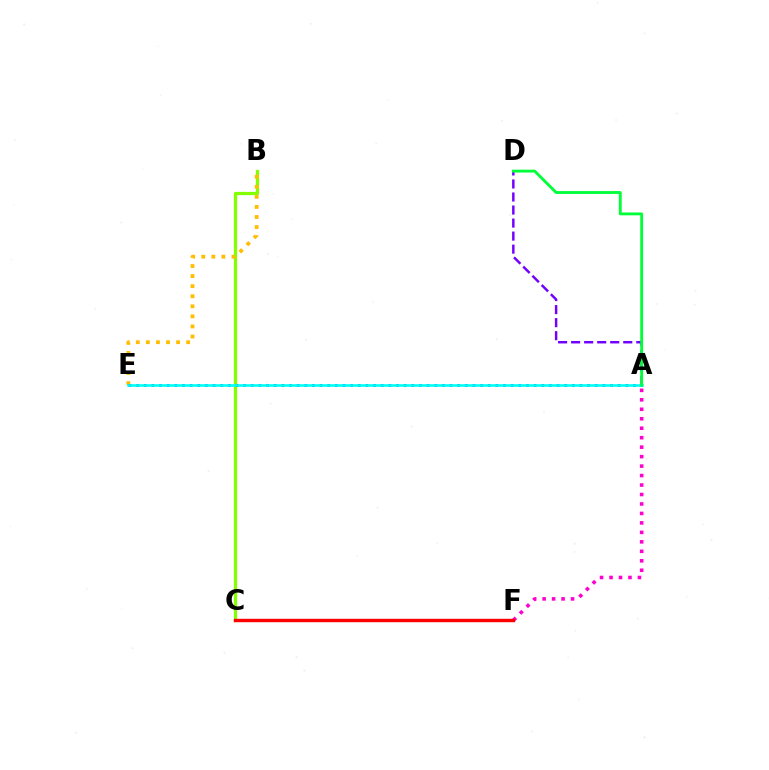{('B', 'C'): [{'color': '#84ff00', 'line_style': 'solid', 'thickness': 2.34}], ('A', 'F'): [{'color': '#ff00cf', 'line_style': 'dotted', 'thickness': 2.57}], ('B', 'E'): [{'color': '#ffbd00', 'line_style': 'dotted', 'thickness': 2.74}], ('A', 'D'): [{'color': '#7200ff', 'line_style': 'dashed', 'thickness': 1.77}, {'color': '#00ff39', 'line_style': 'solid', 'thickness': 2.06}], ('A', 'E'): [{'color': '#004bff', 'line_style': 'dotted', 'thickness': 2.08}, {'color': '#00fff6', 'line_style': 'solid', 'thickness': 1.87}], ('C', 'F'): [{'color': '#ff0000', 'line_style': 'solid', 'thickness': 2.44}]}